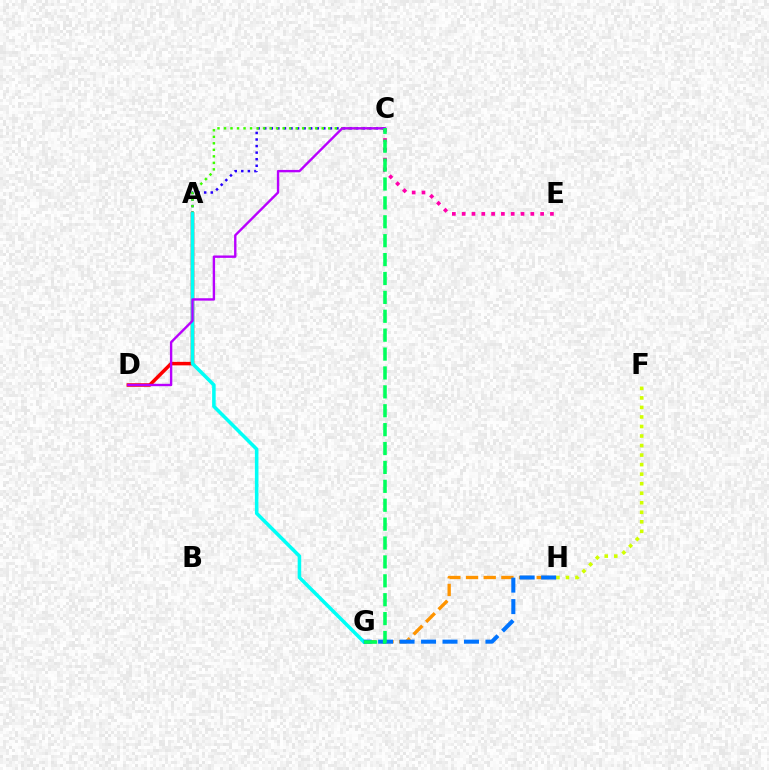{('F', 'H'): [{'color': '#d1ff00', 'line_style': 'dotted', 'thickness': 2.59}], ('A', 'C'): [{'color': '#2500ff', 'line_style': 'dotted', 'thickness': 1.78}, {'color': '#3dff00', 'line_style': 'dotted', 'thickness': 1.77}], ('A', 'D'): [{'color': '#ff0000', 'line_style': 'solid', 'thickness': 2.53}], ('C', 'E'): [{'color': '#ff00ac', 'line_style': 'dotted', 'thickness': 2.66}], ('G', 'H'): [{'color': '#ff9400', 'line_style': 'dashed', 'thickness': 2.4}, {'color': '#0074ff', 'line_style': 'dashed', 'thickness': 2.92}], ('A', 'G'): [{'color': '#00fff6', 'line_style': 'solid', 'thickness': 2.54}], ('C', 'D'): [{'color': '#b900ff', 'line_style': 'solid', 'thickness': 1.72}], ('C', 'G'): [{'color': '#00ff5c', 'line_style': 'dashed', 'thickness': 2.57}]}